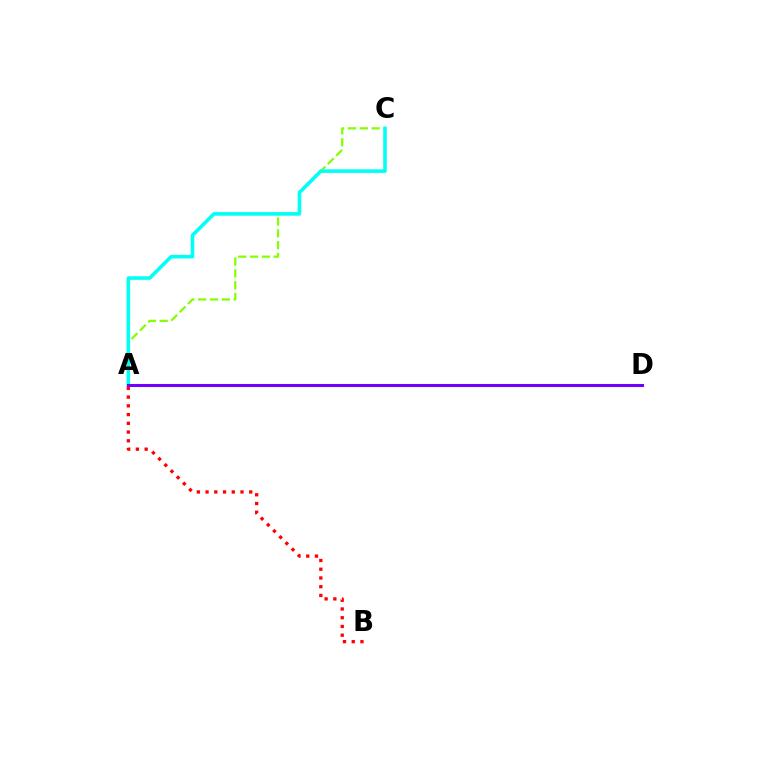{('A', 'C'): [{'color': '#84ff00', 'line_style': 'dashed', 'thickness': 1.61}, {'color': '#00fff6', 'line_style': 'solid', 'thickness': 2.58}], ('A', 'D'): [{'color': '#7200ff', 'line_style': 'solid', 'thickness': 2.19}], ('A', 'B'): [{'color': '#ff0000', 'line_style': 'dotted', 'thickness': 2.37}]}